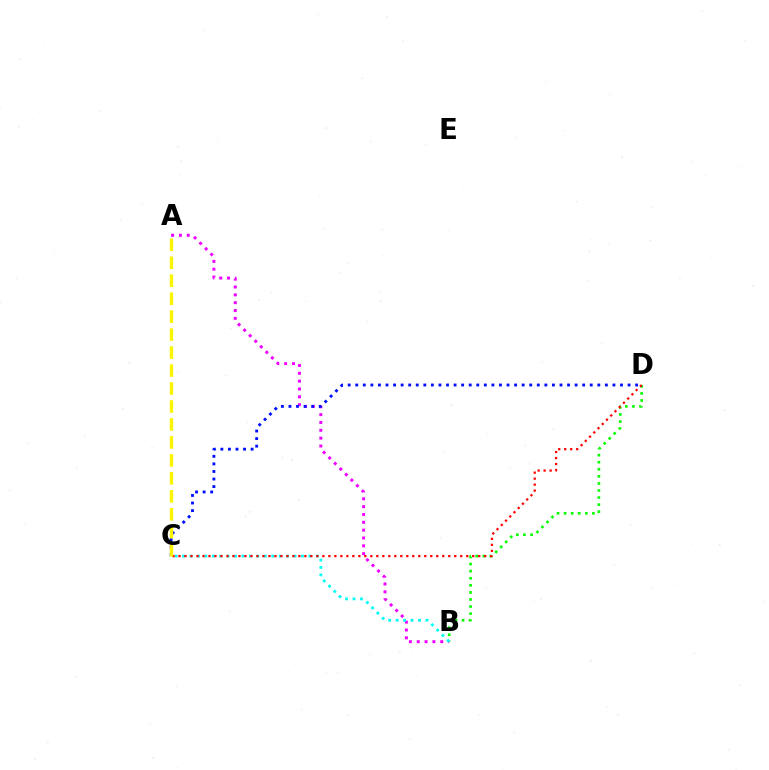{('B', 'D'): [{'color': '#08ff00', 'line_style': 'dotted', 'thickness': 1.92}], ('A', 'B'): [{'color': '#ee00ff', 'line_style': 'dotted', 'thickness': 2.13}], ('B', 'C'): [{'color': '#00fff6', 'line_style': 'dotted', 'thickness': 2.02}], ('C', 'D'): [{'color': '#0010ff', 'line_style': 'dotted', 'thickness': 2.06}, {'color': '#ff0000', 'line_style': 'dotted', 'thickness': 1.63}], ('A', 'C'): [{'color': '#fcf500', 'line_style': 'dashed', 'thickness': 2.44}]}